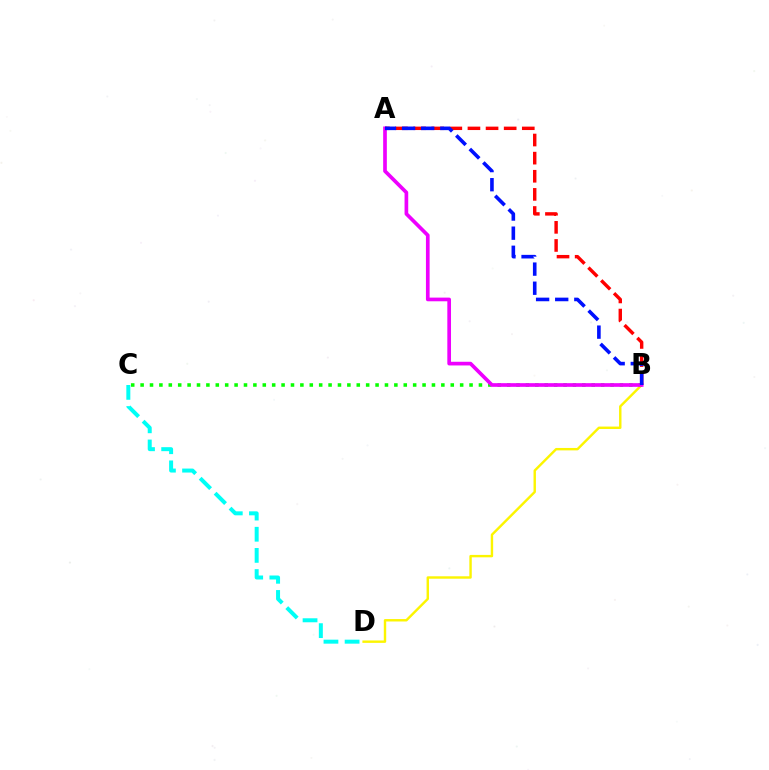{('C', 'D'): [{'color': '#00fff6', 'line_style': 'dashed', 'thickness': 2.87}], ('B', 'D'): [{'color': '#fcf500', 'line_style': 'solid', 'thickness': 1.74}], ('B', 'C'): [{'color': '#08ff00', 'line_style': 'dotted', 'thickness': 2.55}], ('A', 'B'): [{'color': '#ff0000', 'line_style': 'dashed', 'thickness': 2.46}, {'color': '#ee00ff', 'line_style': 'solid', 'thickness': 2.65}, {'color': '#0010ff', 'line_style': 'dashed', 'thickness': 2.6}]}